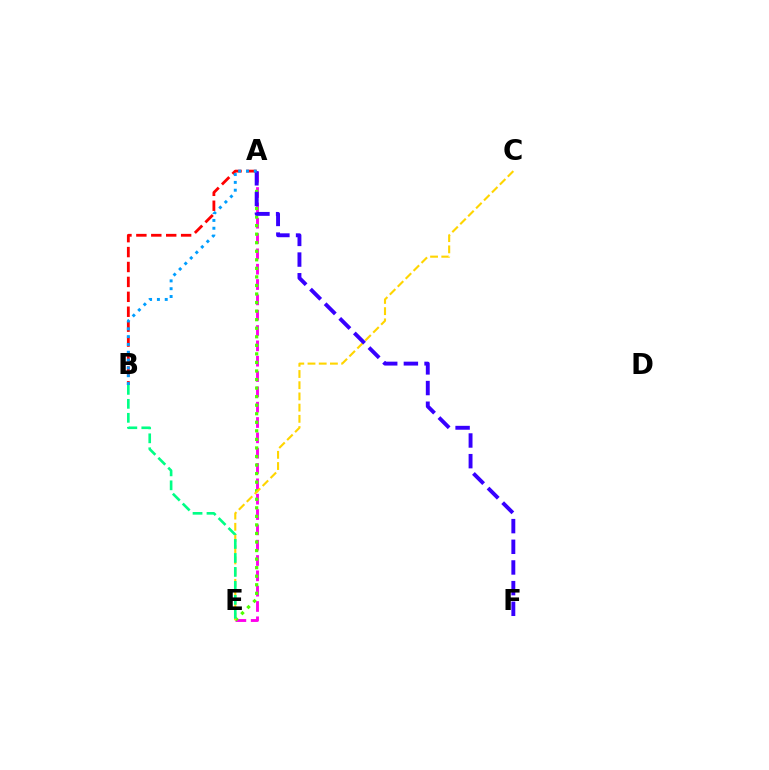{('A', 'B'): [{'color': '#ff0000', 'line_style': 'dashed', 'thickness': 2.03}, {'color': '#009eff', 'line_style': 'dotted', 'thickness': 2.12}], ('A', 'E'): [{'color': '#ff00ed', 'line_style': 'dashed', 'thickness': 2.08}, {'color': '#4fff00', 'line_style': 'dotted', 'thickness': 2.32}], ('C', 'E'): [{'color': '#ffd500', 'line_style': 'dashed', 'thickness': 1.52}], ('A', 'F'): [{'color': '#3700ff', 'line_style': 'dashed', 'thickness': 2.81}], ('B', 'E'): [{'color': '#00ff86', 'line_style': 'dashed', 'thickness': 1.9}]}